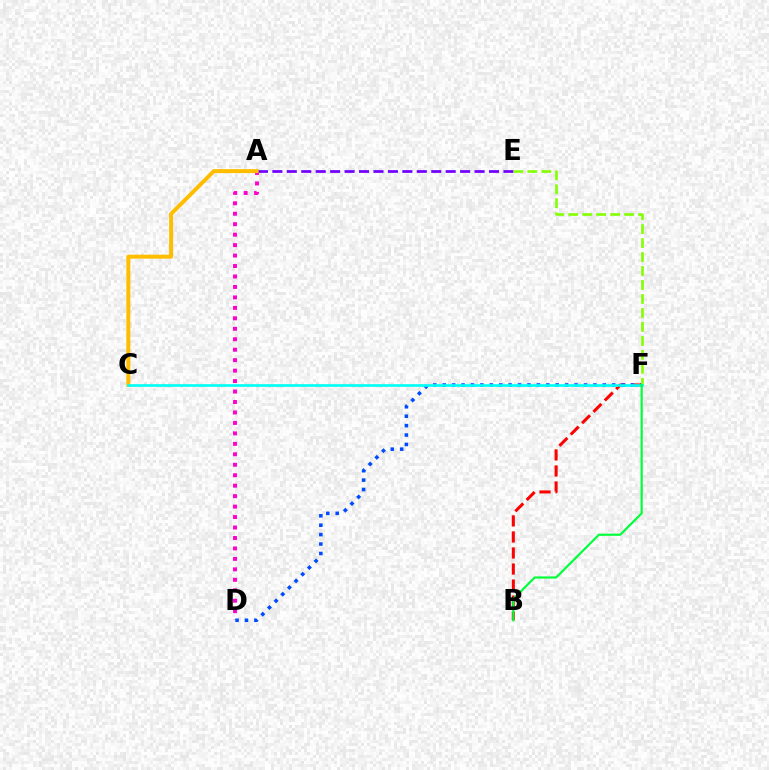{('A', 'D'): [{'color': '#ff00cf', 'line_style': 'dotted', 'thickness': 2.84}], ('A', 'E'): [{'color': '#7200ff', 'line_style': 'dashed', 'thickness': 1.96}], ('B', 'F'): [{'color': '#ff0000', 'line_style': 'dashed', 'thickness': 2.18}, {'color': '#00ff39', 'line_style': 'solid', 'thickness': 1.57}], ('D', 'F'): [{'color': '#004bff', 'line_style': 'dotted', 'thickness': 2.56}], ('E', 'F'): [{'color': '#84ff00', 'line_style': 'dashed', 'thickness': 1.9}], ('A', 'C'): [{'color': '#ffbd00', 'line_style': 'solid', 'thickness': 2.86}], ('C', 'F'): [{'color': '#00fff6', 'line_style': 'solid', 'thickness': 1.92}]}